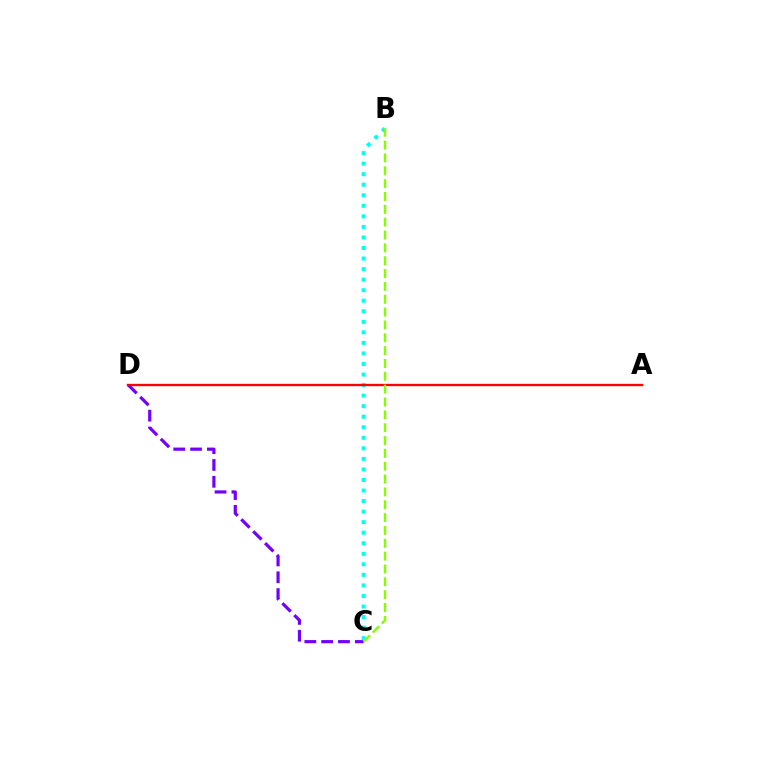{('C', 'D'): [{'color': '#7200ff', 'line_style': 'dashed', 'thickness': 2.29}], ('B', 'C'): [{'color': '#00fff6', 'line_style': 'dotted', 'thickness': 2.86}, {'color': '#84ff00', 'line_style': 'dashed', 'thickness': 1.74}], ('A', 'D'): [{'color': '#ff0000', 'line_style': 'solid', 'thickness': 1.68}]}